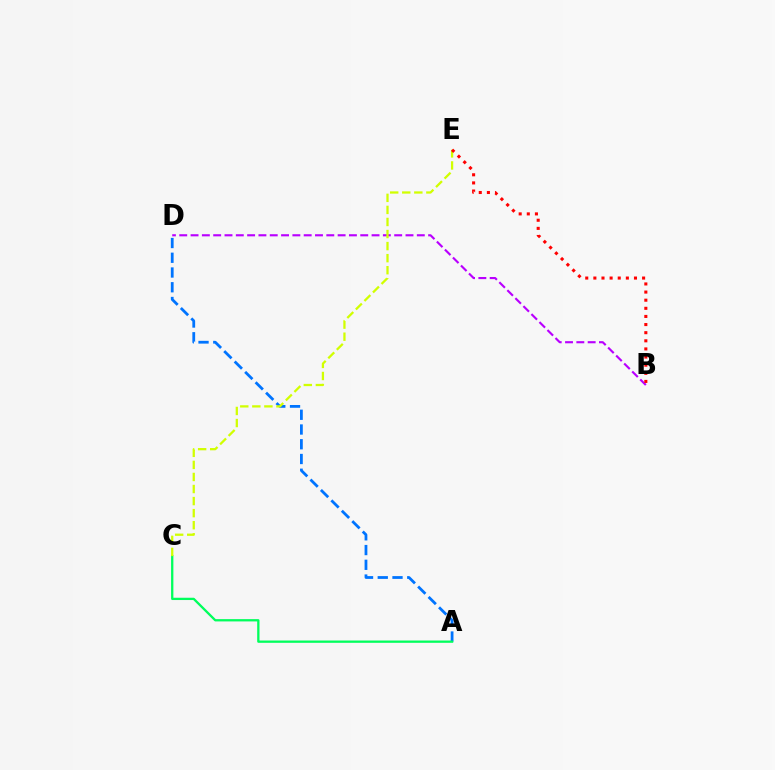{('A', 'D'): [{'color': '#0074ff', 'line_style': 'dashed', 'thickness': 2.0}], ('A', 'C'): [{'color': '#00ff5c', 'line_style': 'solid', 'thickness': 1.65}], ('B', 'D'): [{'color': '#b900ff', 'line_style': 'dashed', 'thickness': 1.54}], ('C', 'E'): [{'color': '#d1ff00', 'line_style': 'dashed', 'thickness': 1.64}], ('B', 'E'): [{'color': '#ff0000', 'line_style': 'dotted', 'thickness': 2.21}]}